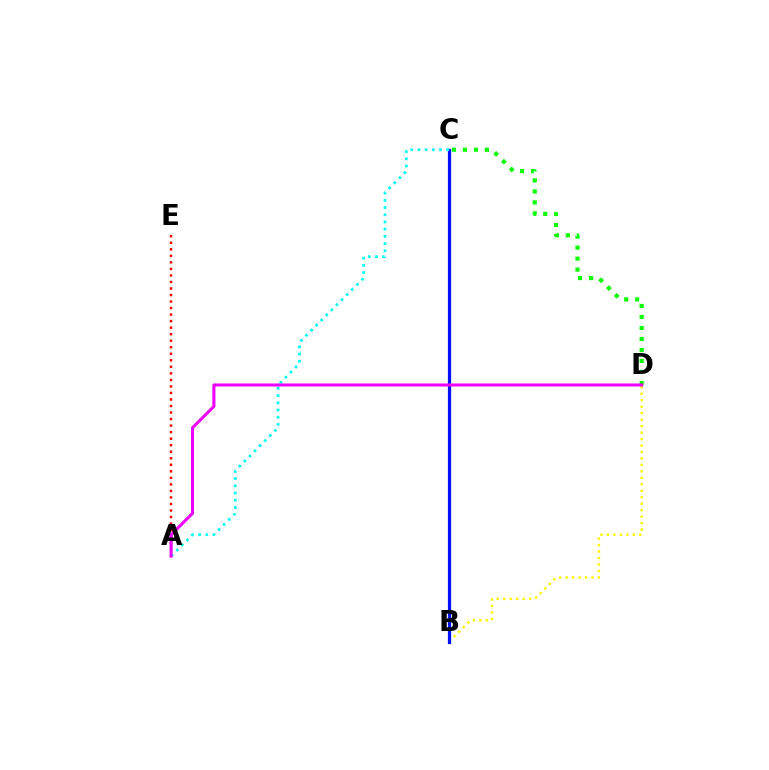{('B', 'D'): [{'color': '#fcf500', 'line_style': 'dotted', 'thickness': 1.76}], ('A', 'E'): [{'color': '#ff0000', 'line_style': 'dotted', 'thickness': 1.77}], ('B', 'C'): [{'color': '#0010ff', 'line_style': 'solid', 'thickness': 2.35}], ('A', 'C'): [{'color': '#00fff6', 'line_style': 'dotted', 'thickness': 1.96}], ('C', 'D'): [{'color': '#08ff00', 'line_style': 'dotted', 'thickness': 2.99}], ('A', 'D'): [{'color': '#ee00ff', 'line_style': 'solid', 'thickness': 2.2}]}